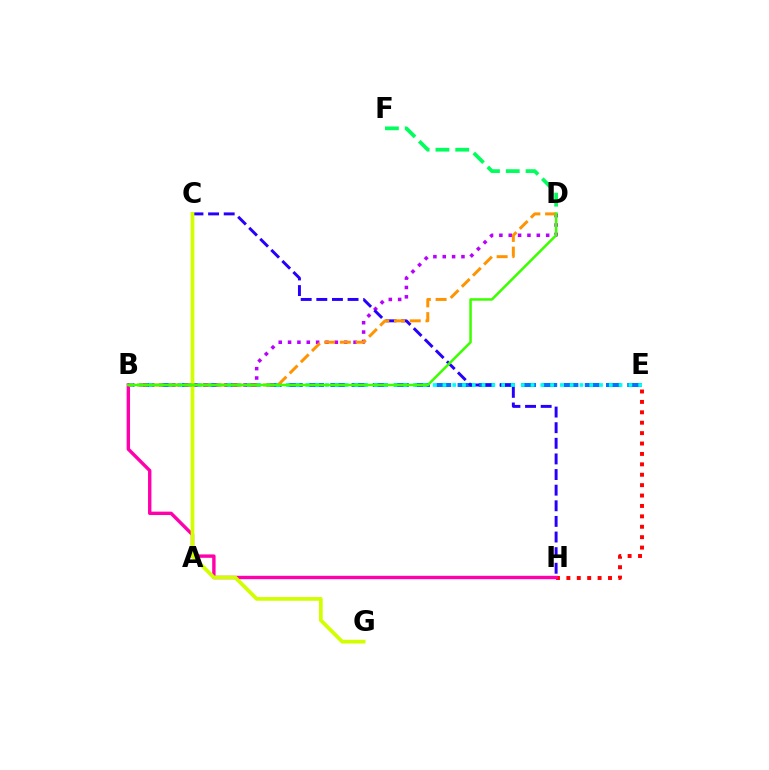{('B', 'E'): [{'color': '#0074ff', 'line_style': 'dashed', 'thickness': 2.88}, {'color': '#00fff6', 'line_style': 'dotted', 'thickness': 2.66}], ('B', 'D'): [{'color': '#b900ff', 'line_style': 'dotted', 'thickness': 2.54}, {'color': '#ff9400', 'line_style': 'dashed', 'thickness': 2.14}, {'color': '#3dff00', 'line_style': 'solid', 'thickness': 1.82}], ('D', 'F'): [{'color': '#00ff5c', 'line_style': 'dashed', 'thickness': 2.69}], ('C', 'H'): [{'color': '#2500ff', 'line_style': 'dashed', 'thickness': 2.12}], ('E', 'H'): [{'color': '#ff0000', 'line_style': 'dotted', 'thickness': 2.83}], ('B', 'H'): [{'color': '#ff00ac', 'line_style': 'solid', 'thickness': 2.44}], ('C', 'G'): [{'color': '#d1ff00', 'line_style': 'solid', 'thickness': 2.7}]}